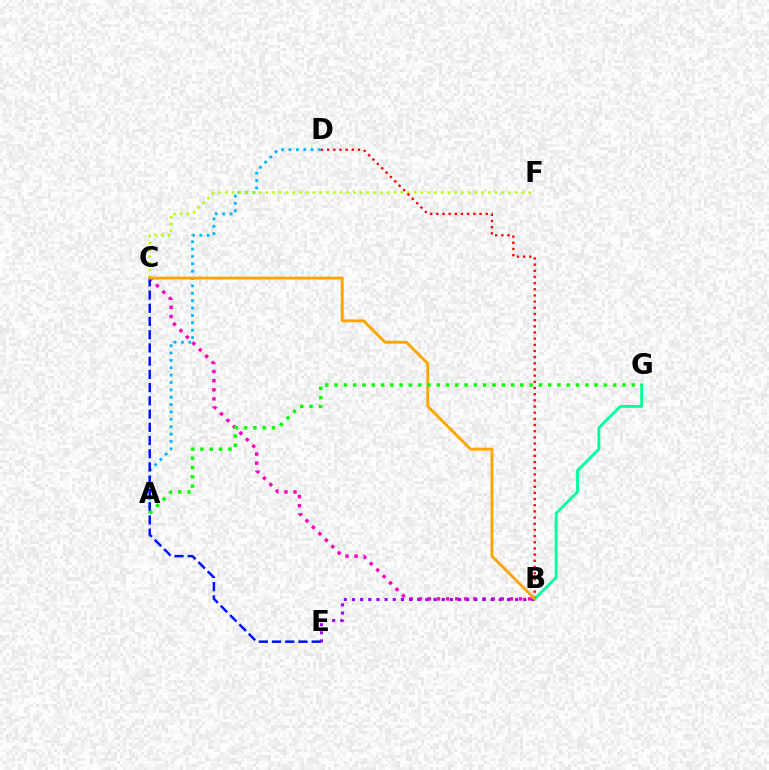{('B', 'C'): [{'color': '#ff00bd', 'line_style': 'dotted', 'thickness': 2.47}, {'color': '#ffa500', 'line_style': 'solid', 'thickness': 2.09}], ('A', 'D'): [{'color': '#00b5ff', 'line_style': 'dotted', 'thickness': 2.0}], ('C', 'F'): [{'color': '#b3ff00', 'line_style': 'dotted', 'thickness': 1.83}], ('B', 'G'): [{'color': '#00ff9d', 'line_style': 'solid', 'thickness': 2.05}], ('B', 'D'): [{'color': '#ff0000', 'line_style': 'dotted', 'thickness': 1.68}], ('B', 'E'): [{'color': '#9b00ff', 'line_style': 'dotted', 'thickness': 2.22}], ('C', 'E'): [{'color': '#0010ff', 'line_style': 'dashed', 'thickness': 1.8}], ('A', 'G'): [{'color': '#08ff00', 'line_style': 'dotted', 'thickness': 2.52}]}